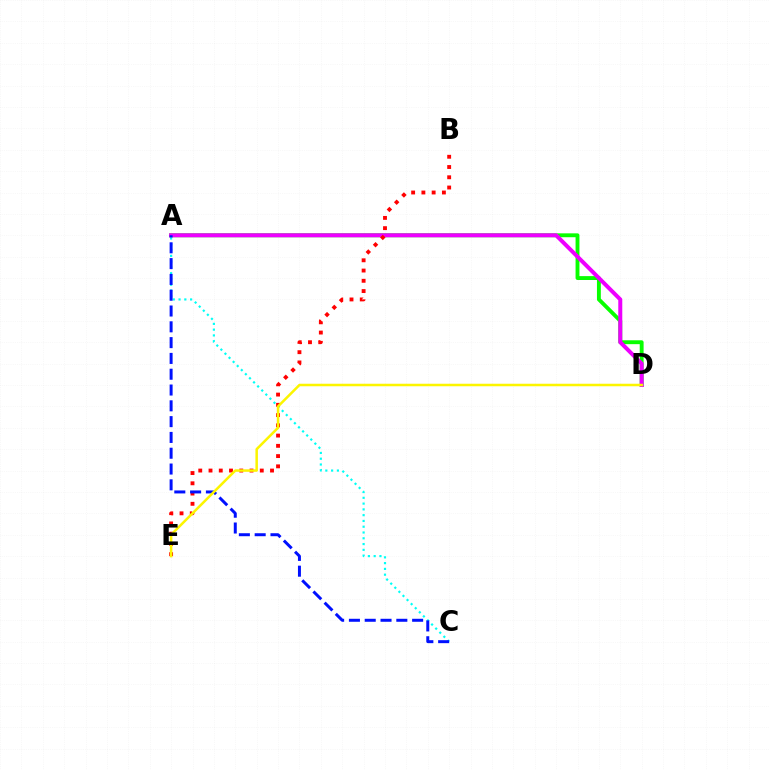{('A', 'D'): [{'color': '#08ff00', 'line_style': 'solid', 'thickness': 2.79}, {'color': '#ee00ff', 'line_style': 'solid', 'thickness': 2.88}], ('B', 'E'): [{'color': '#ff0000', 'line_style': 'dotted', 'thickness': 2.79}], ('A', 'C'): [{'color': '#00fff6', 'line_style': 'dotted', 'thickness': 1.57}, {'color': '#0010ff', 'line_style': 'dashed', 'thickness': 2.15}], ('D', 'E'): [{'color': '#fcf500', 'line_style': 'solid', 'thickness': 1.81}]}